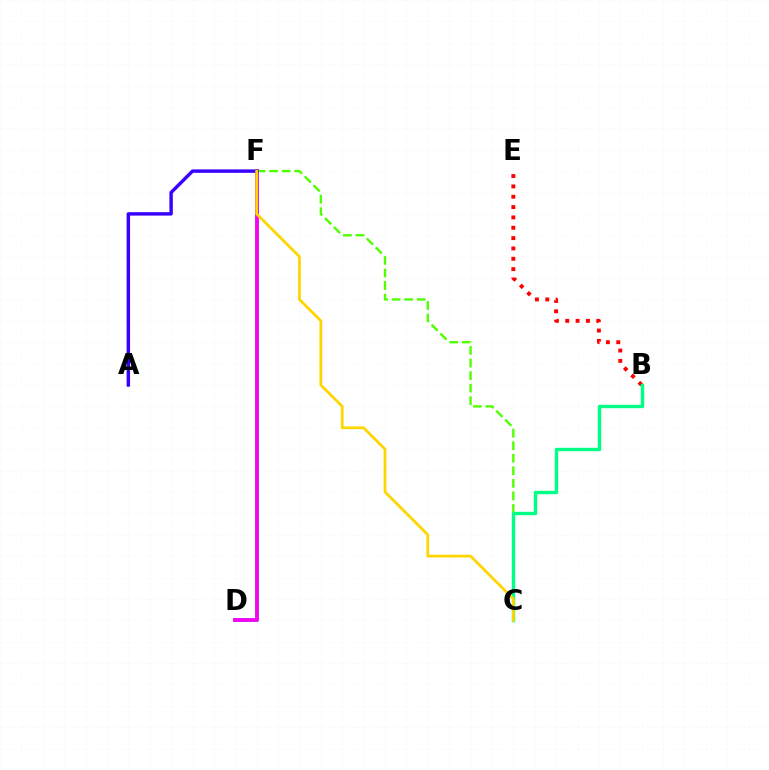{('C', 'F'): [{'color': '#4fff00', 'line_style': 'dashed', 'thickness': 1.7}, {'color': '#ffd500', 'line_style': 'solid', 'thickness': 1.99}], ('B', 'E'): [{'color': '#ff0000', 'line_style': 'dotted', 'thickness': 2.81}], ('D', 'F'): [{'color': '#009eff', 'line_style': 'solid', 'thickness': 2.73}, {'color': '#ff00ed', 'line_style': 'solid', 'thickness': 2.64}], ('B', 'C'): [{'color': '#00ff86', 'line_style': 'solid', 'thickness': 2.45}], ('A', 'F'): [{'color': '#3700ff', 'line_style': 'solid', 'thickness': 2.46}]}